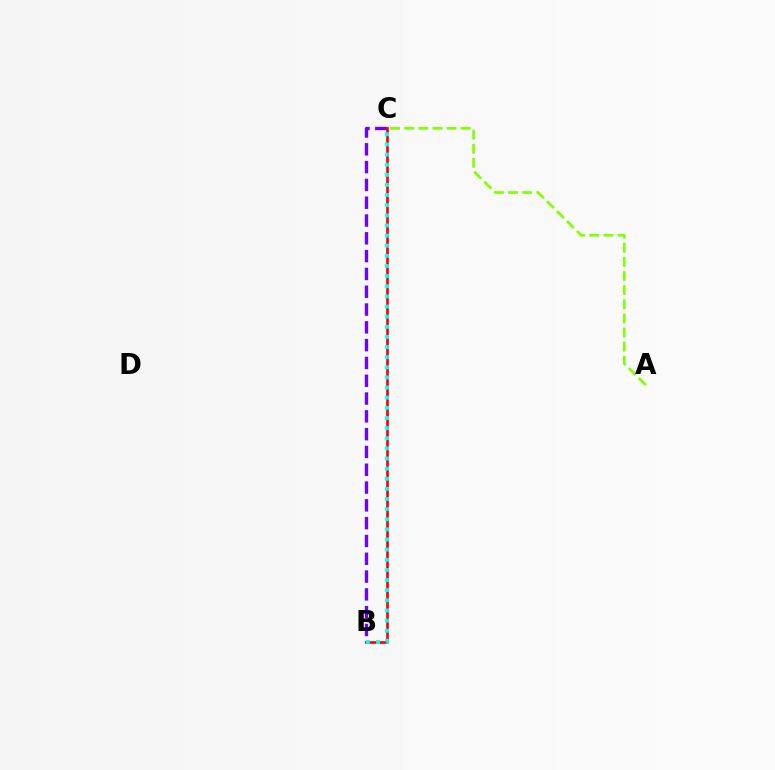{('B', 'C'): [{'color': '#7200ff', 'line_style': 'dashed', 'thickness': 2.42}, {'color': '#ff0000', 'line_style': 'solid', 'thickness': 1.92}, {'color': '#00fff6', 'line_style': 'dotted', 'thickness': 2.75}], ('A', 'C'): [{'color': '#84ff00', 'line_style': 'dashed', 'thickness': 1.92}]}